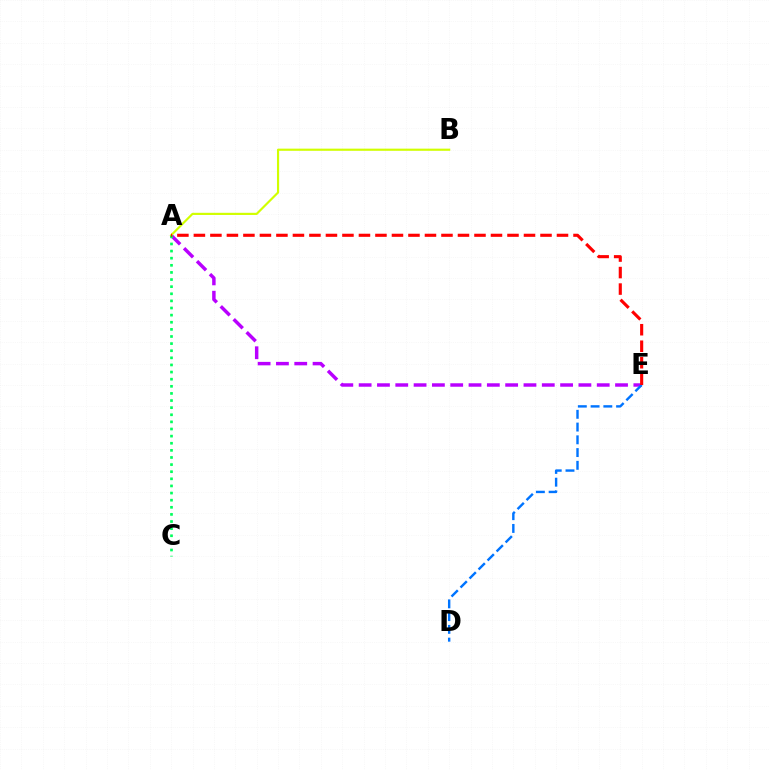{('A', 'E'): [{'color': '#b900ff', 'line_style': 'dashed', 'thickness': 2.49}, {'color': '#ff0000', 'line_style': 'dashed', 'thickness': 2.24}], ('A', 'B'): [{'color': '#d1ff00', 'line_style': 'solid', 'thickness': 1.56}], ('A', 'C'): [{'color': '#00ff5c', 'line_style': 'dotted', 'thickness': 1.93}], ('D', 'E'): [{'color': '#0074ff', 'line_style': 'dashed', 'thickness': 1.73}]}